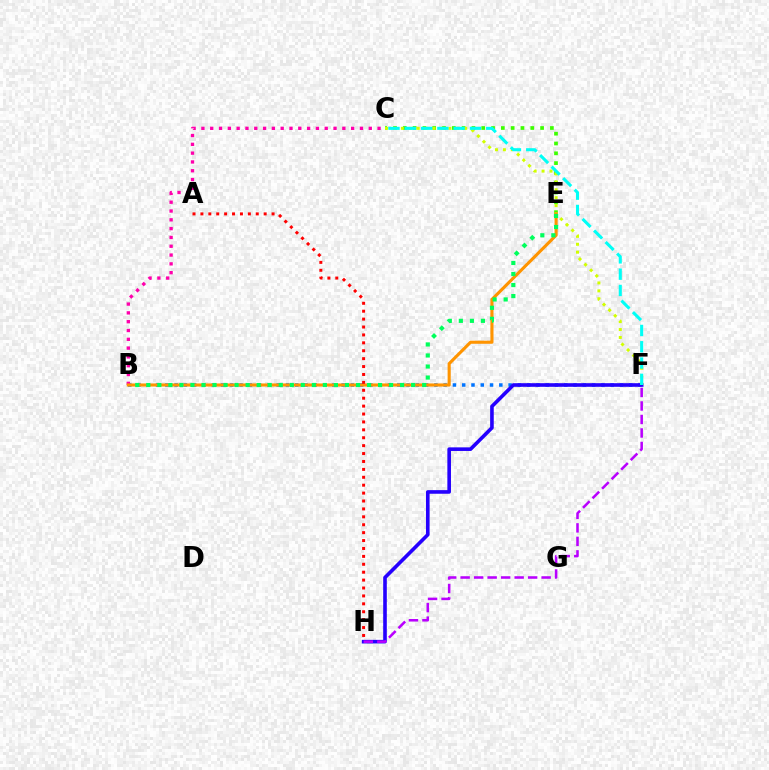{('B', 'F'): [{'color': '#0074ff', 'line_style': 'dotted', 'thickness': 2.52}], ('B', 'C'): [{'color': '#ff00ac', 'line_style': 'dotted', 'thickness': 2.39}], ('F', 'H'): [{'color': '#2500ff', 'line_style': 'solid', 'thickness': 2.6}, {'color': '#b900ff', 'line_style': 'dashed', 'thickness': 1.83}], ('C', 'E'): [{'color': '#3dff00', 'line_style': 'dotted', 'thickness': 2.66}], ('C', 'F'): [{'color': '#d1ff00', 'line_style': 'dotted', 'thickness': 2.15}, {'color': '#00fff6', 'line_style': 'dashed', 'thickness': 2.21}], ('B', 'E'): [{'color': '#ff9400', 'line_style': 'solid', 'thickness': 2.24}, {'color': '#00ff5c', 'line_style': 'dotted', 'thickness': 3.0}], ('A', 'H'): [{'color': '#ff0000', 'line_style': 'dotted', 'thickness': 2.15}]}